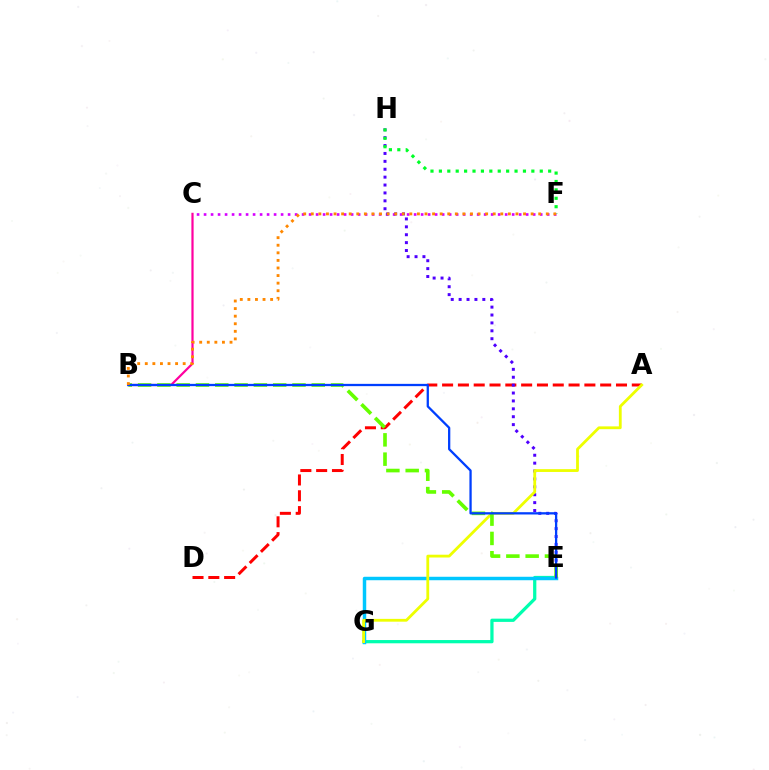{('C', 'F'): [{'color': '#d600ff', 'line_style': 'dotted', 'thickness': 1.9}], ('E', 'G'): [{'color': '#00ffaf', 'line_style': 'solid', 'thickness': 2.34}, {'color': '#00c7ff', 'line_style': 'solid', 'thickness': 2.49}], ('A', 'D'): [{'color': '#ff0000', 'line_style': 'dashed', 'thickness': 2.15}], ('B', 'C'): [{'color': '#ff00a0', 'line_style': 'solid', 'thickness': 1.59}], ('E', 'H'): [{'color': '#4f00ff', 'line_style': 'dotted', 'thickness': 2.15}], ('F', 'H'): [{'color': '#00ff27', 'line_style': 'dotted', 'thickness': 2.28}], ('A', 'G'): [{'color': '#eeff00', 'line_style': 'solid', 'thickness': 2.02}], ('B', 'E'): [{'color': '#66ff00', 'line_style': 'dashed', 'thickness': 2.62}, {'color': '#003fff', 'line_style': 'solid', 'thickness': 1.64}], ('B', 'F'): [{'color': '#ff8800', 'line_style': 'dotted', 'thickness': 2.06}]}